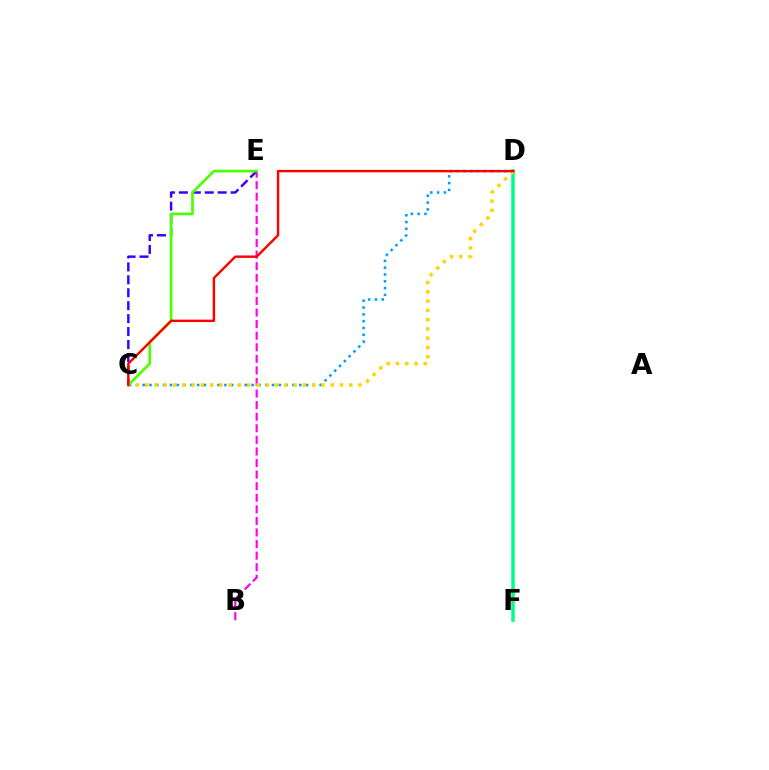{('B', 'E'): [{'color': '#ff00ed', 'line_style': 'dashed', 'thickness': 1.57}], ('C', 'E'): [{'color': '#3700ff', 'line_style': 'dashed', 'thickness': 1.76}, {'color': '#4fff00', 'line_style': 'solid', 'thickness': 1.94}], ('C', 'D'): [{'color': '#009eff', 'line_style': 'dotted', 'thickness': 1.85}, {'color': '#ffd500', 'line_style': 'dotted', 'thickness': 2.52}, {'color': '#ff0000', 'line_style': 'solid', 'thickness': 1.74}], ('D', 'F'): [{'color': '#00ff86', 'line_style': 'solid', 'thickness': 2.55}]}